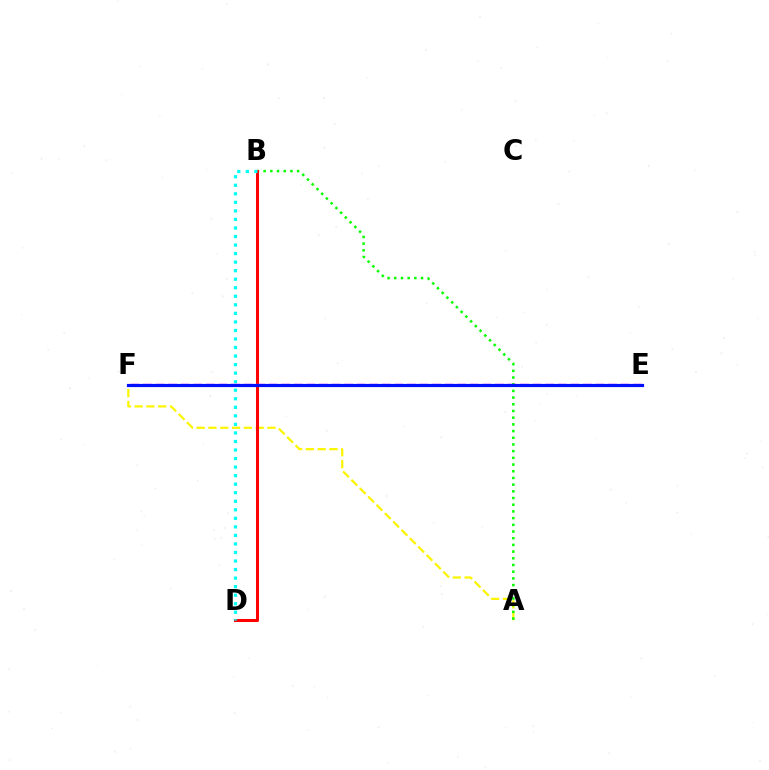{('A', 'F'): [{'color': '#fcf500', 'line_style': 'dashed', 'thickness': 1.6}], ('A', 'B'): [{'color': '#08ff00', 'line_style': 'dotted', 'thickness': 1.82}], ('B', 'D'): [{'color': '#ff0000', 'line_style': 'solid', 'thickness': 2.19}, {'color': '#00fff6', 'line_style': 'dotted', 'thickness': 2.32}], ('E', 'F'): [{'color': '#ee00ff', 'line_style': 'dashed', 'thickness': 1.71}, {'color': '#0010ff', 'line_style': 'solid', 'thickness': 2.28}]}